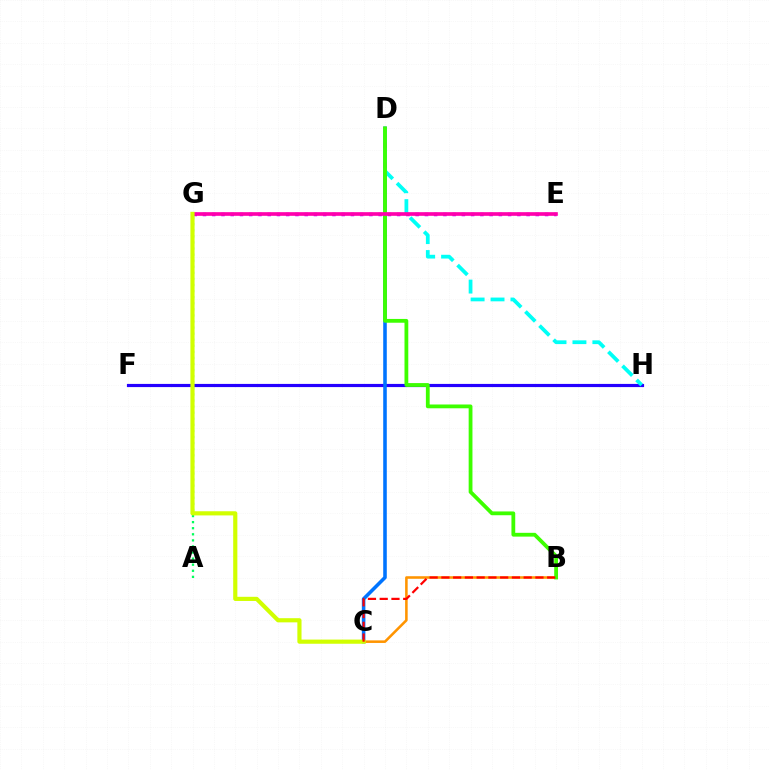{('F', 'H'): [{'color': '#2500ff', 'line_style': 'solid', 'thickness': 2.28}], ('E', 'G'): [{'color': '#b900ff', 'line_style': 'dotted', 'thickness': 2.51}, {'color': '#ff00ac', 'line_style': 'solid', 'thickness': 2.63}], ('C', 'D'): [{'color': '#0074ff', 'line_style': 'solid', 'thickness': 2.57}], ('B', 'C'): [{'color': '#ff9400', 'line_style': 'solid', 'thickness': 1.84}, {'color': '#ff0000', 'line_style': 'dashed', 'thickness': 1.6}], ('D', 'H'): [{'color': '#00fff6', 'line_style': 'dashed', 'thickness': 2.71}], ('A', 'G'): [{'color': '#00ff5c', 'line_style': 'dotted', 'thickness': 1.65}], ('B', 'D'): [{'color': '#3dff00', 'line_style': 'solid', 'thickness': 2.73}], ('C', 'G'): [{'color': '#d1ff00', 'line_style': 'solid', 'thickness': 3.0}]}